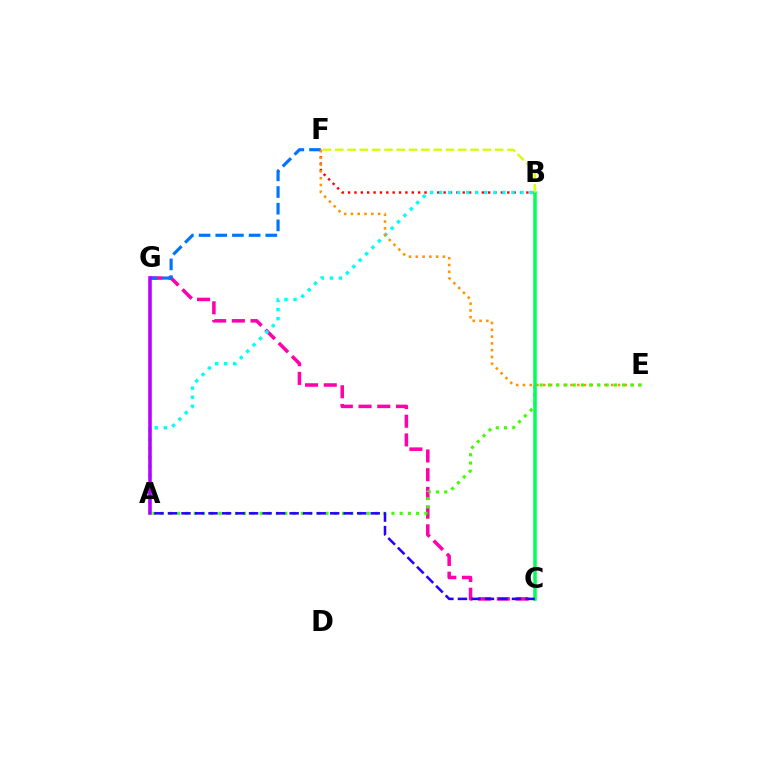{('C', 'G'): [{'color': '#ff00ac', 'line_style': 'dashed', 'thickness': 2.54}], ('F', 'G'): [{'color': '#0074ff', 'line_style': 'dashed', 'thickness': 2.27}], ('B', 'F'): [{'color': '#ff0000', 'line_style': 'dotted', 'thickness': 1.73}, {'color': '#d1ff00', 'line_style': 'dashed', 'thickness': 1.67}], ('A', 'B'): [{'color': '#00fff6', 'line_style': 'dotted', 'thickness': 2.46}], ('A', 'G'): [{'color': '#b900ff', 'line_style': 'solid', 'thickness': 2.56}], ('E', 'F'): [{'color': '#ff9400', 'line_style': 'dotted', 'thickness': 1.84}], ('A', 'E'): [{'color': '#3dff00', 'line_style': 'dotted', 'thickness': 2.24}], ('B', 'C'): [{'color': '#00ff5c', 'line_style': 'solid', 'thickness': 2.55}], ('A', 'C'): [{'color': '#2500ff', 'line_style': 'dashed', 'thickness': 1.84}]}